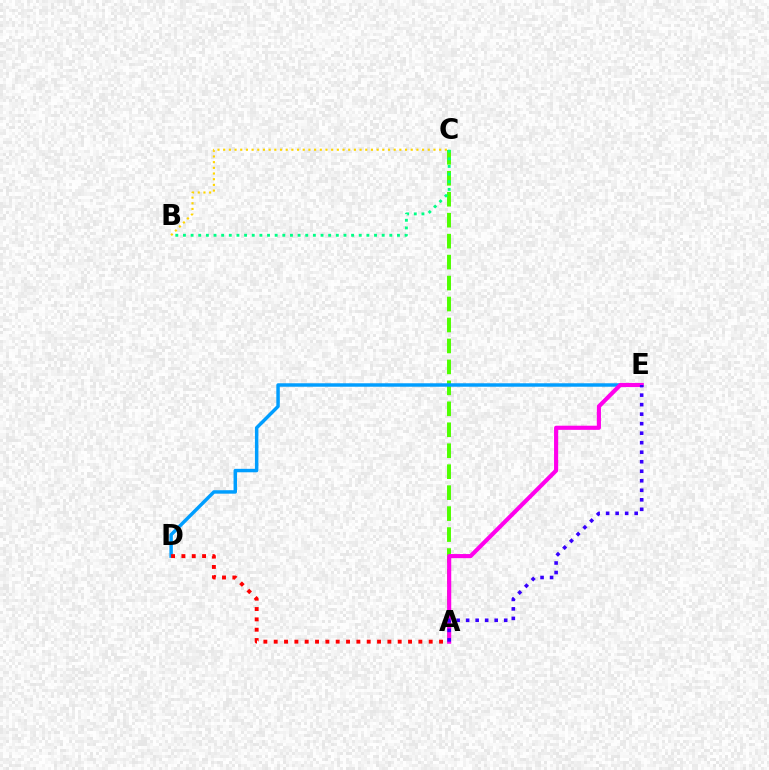{('A', 'C'): [{'color': '#4fff00', 'line_style': 'dashed', 'thickness': 2.85}], ('D', 'E'): [{'color': '#009eff', 'line_style': 'solid', 'thickness': 2.49}], ('B', 'C'): [{'color': '#00ff86', 'line_style': 'dotted', 'thickness': 2.08}, {'color': '#ffd500', 'line_style': 'dotted', 'thickness': 1.54}], ('A', 'D'): [{'color': '#ff0000', 'line_style': 'dotted', 'thickness': 2.81}], ('A', 'E'): [{'color': '#ff00ed', 'line_style': 'solid', 'thickness': 2.98}, {'color': '#3700ff', 'line_style': 'dotted', 'thickness': 2.59}]}